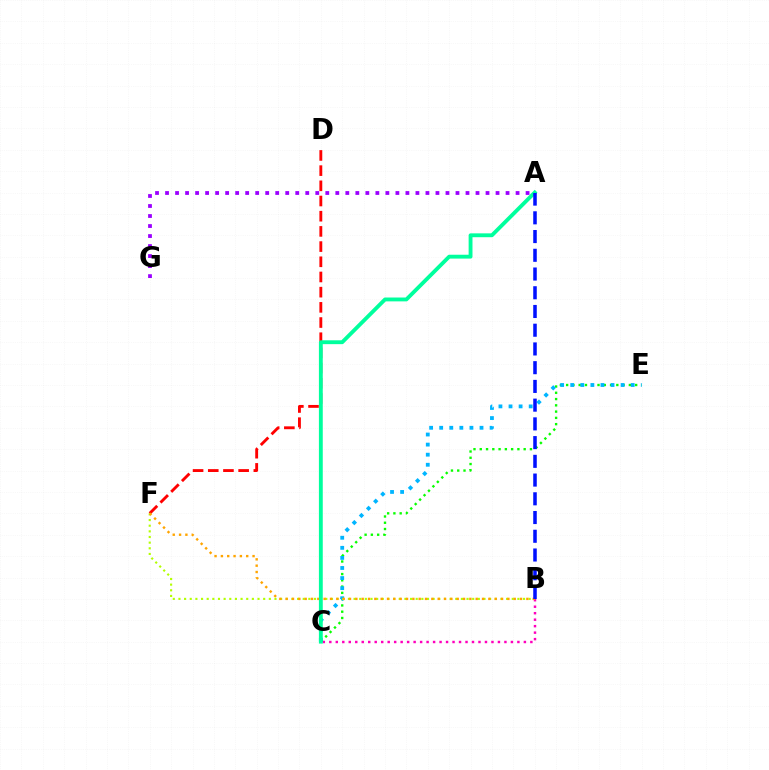{('A', 'G'): [{'color': '#9b00ff', 'line_style': 'dotted', 'thickness': 2.72}], ('B', 'C'): [{'color': '#ff00bd', 'line_style': 'dotted', 'thickness': 1.76}], ('C', 'E'): [{'color': '#08ff00', 'line_style': 'dotted', 'thickness': 1.7}, {'color': '#00b5ff', 'line_style': 'dotted', 'thickness': 2.74}], ('D', 'F'): [{'color': '#ff0000', 'line_style': 'dashed', 'thickness': 2.06}], ('B', 'F'): [{'color': '#b3ff00', 'line_style': 'dotted', 'thickness': 1.53}, {'color': '#ffa500', 'line_style': 'dotted', 'thickness': 1.72}], ('A', 'C'): [{'color': '#00ff9d', 'line_style': 'solid', 'thickness': 2.78}], ('A', 'B'): [{'color': '#0010ff', 'line_style': 'dashed', 'thickness': 2.54}]}